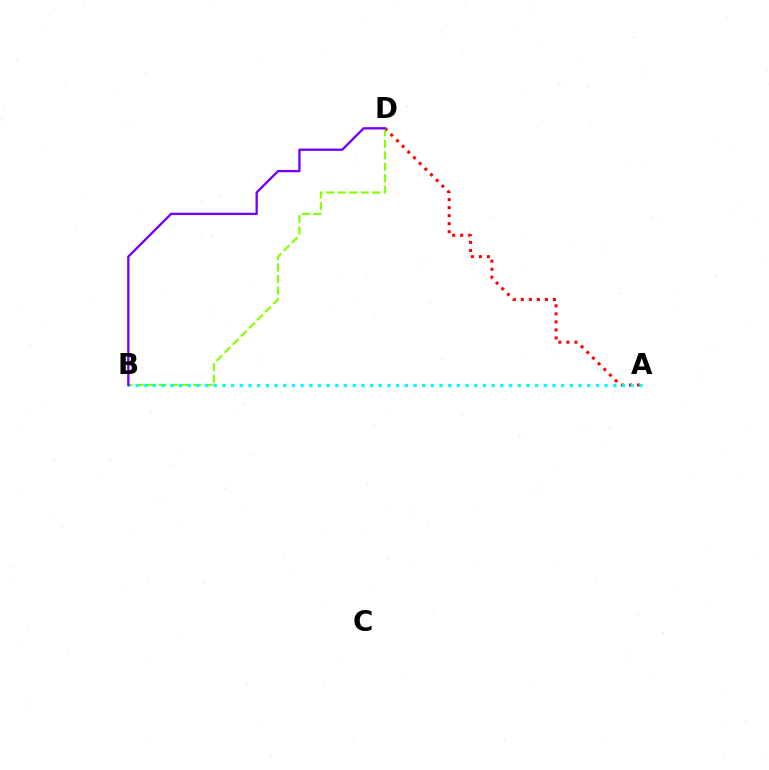{('A', 'D'): [{'color': '#ff0000', 'line_style': 'dotted', 'thickness': 2.18}], ('B', 'D'): [{'color': '#84ff00', 'line_style': 'dashed', 'thickness': 1.56}, {'color': '#7200ff', 'line_style': 'solid', 'thickness': 1.68}], ('A', 'B'): [{'color': '#00fff6', 'line_style': 'dotted', 'thickness': 2.36}]}